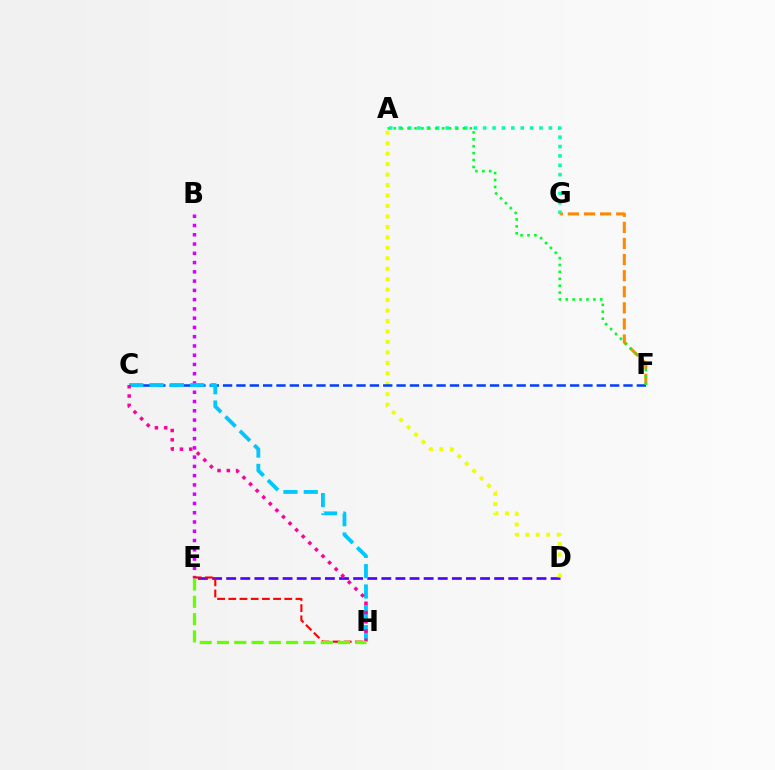{('D', 'E'): [{'color': '#4f00ff', 'line_style': 'dashed', 'thickness': 1.92}], ('B', 'E'): [{'color': '#d600ff', 'line_style': 'dotted', 'thickness': 2.52}], ('F', 'G'): [{'color': '#ff8800', 'line_style': 'dashed', 'thickness': 2.19}], ('A', 'D'): [{'color': '#eeff00', 'line_style': 'dotted', 'thickness': 2.84}], ('C', 'F'): [{'color': '#003fff', 'line_style': 'dashed', 'thickness': 1.81}], ('A', 'G'): [{'color': '#00ffaf', 'line_style': 'dotted', 'thickness': 2.55}], ('C', 'H'): [{'color': '#00c7ff', 'line_style': 'dashed', 'thickness': 2.76}, {'color': '#ff00a0', 'line_style': 'dotted', 'thickness': 2.52}], ('E', 'H'): [{'color': '#ff0000', 'line_style': 'dashed', 'thickness': 1.52}, {'color': '#66ff00', 'line_style': 'dashed', 'thickness': 2.35}], ('A', 'F'): [{'color': '#00ff27', 'line_style': 'dotted', 'thickness': 1.88}]}